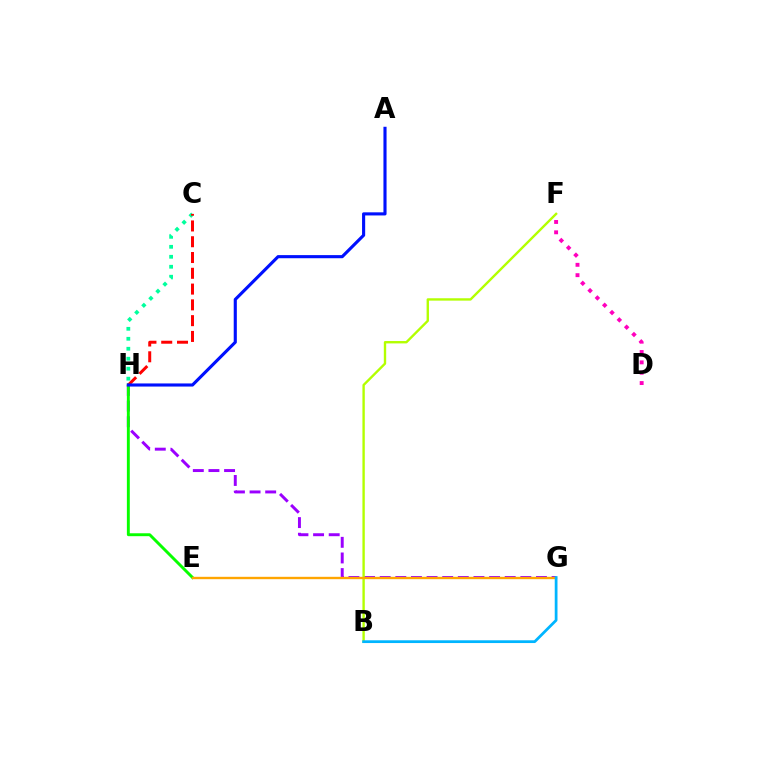{('C', 'H'): [{'color': '#00ff9d', 'line_style': 'dotted', 'thickness': 2.71}, {'color': '#ff0000', 'line_style': 'dashed', 'thickness': 2.14}], ('G', 'H'): [{'color': '#9b00ff', 'line_style': 'dashed', 'thickness': 2.12}], ('E', 'H'): [{'color': '#08ff00', 'line_style': 'solid', 'thickness': 2.1}], ('B', 'F'): [{'color': '#b3ff00', 'line_style': 'solid', 'thickness': 1.71}], ('E', 'G'): [{'color': '#ffa500', 'line_style': 'solid', 'thickness': 1.71}], ('D', 'F'): [{'color': '#ff00bd', 'line_style': 'dotted', 'thickness': 2.81}], ('A', 'H'): [{'color': '#0010ff', 'line_style': 'solid', 'thickness': 2.24}], ('B', 'G'): [{'color': '#00b5ff', 'line_style': 'solid', 'thickness': 1.99}]}